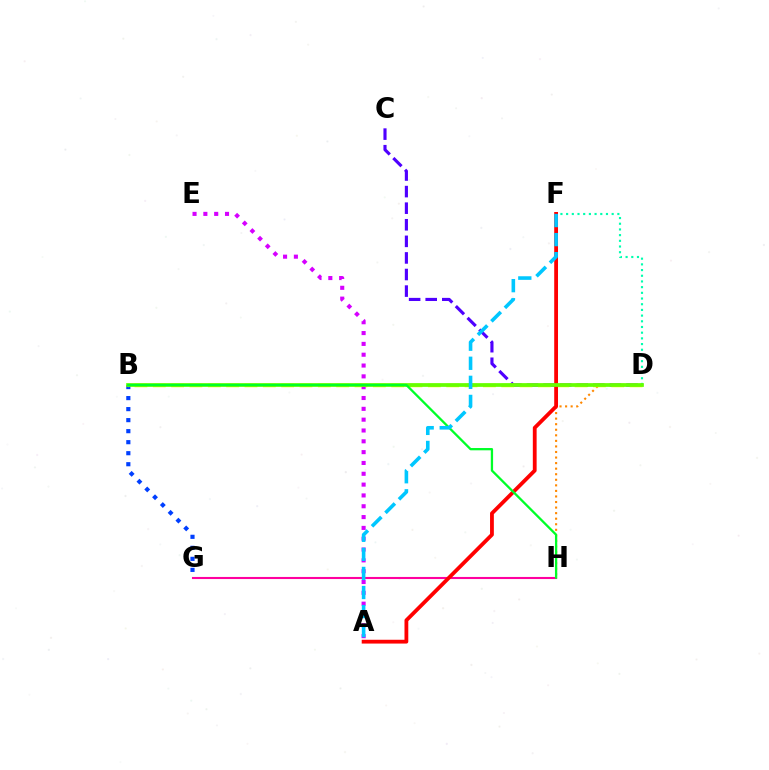{('C', 'D'): [{'color': '#4f00ff', 'line_style': 'dashed', 'thickness': 2.25}], ('D', 'H'): [{'color': '#ff8800', 'line_style': 'dotted', 'thickness': 1.51}], ('B', 'G'): [{'color': '#003fff', 'line_style': 'dotted', 'thickness': 2.99}], ('B', 'D'): [{'color': '#eeff00', 'line_style': 'dashed', 'thickness': 2.49}, {'color': '#66ff00', 'line_style': 'solid', 'thickness': 2.68}], ('D', 'F'): [{'color': '#00ffaf', 'line_style': 'dotted', 'thickness': 1.55}], ('A', 'E'): [{'color': '#d600ff', 'line_style': 'dotted', 'thickness': 2.94}], ('G', 'H'): [{'color': '#ff00a0', 'line_style': 'solid', 'thickness': 1.51}], ('A', 'F'): [{'color': '#ff0000', 'line_style': 'solid', 'thickness': 2.74}, {'color': '#00c7ff', 'line_style': 'dashed', 'thickness': 2.59}], ('B', 'H'): [{'color': '#00ff27', 'line_style': 'solid', 'thickness': 1.65}]}